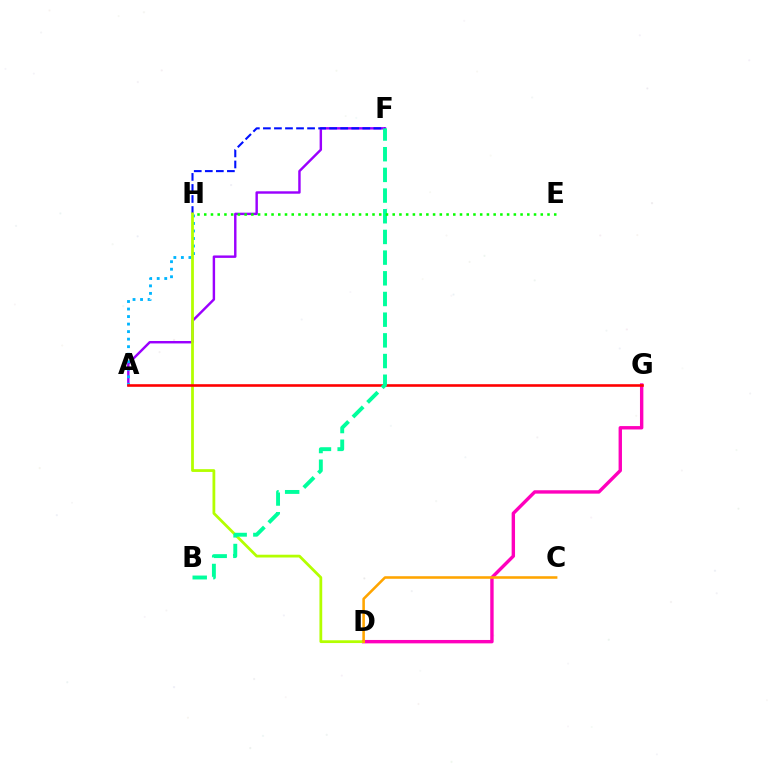{('A', 'F'): [{'color': '#9b00ff', 'line_style': 'solid', 'thickness': 1.75}], ('D', 'G'): [{'color': '#ff00bd', 'line_style': 'solid', 'thickness': 2.44}], ('A', 'H'): [{'color': '#00b5ff', 'line_style': 'dotted', 'thickness': 2.05}], ('F', 'H'): [{'color': '#0010ff', 'line_style': 'dashed', 'thickness': 1.5}], ('D', 'H'): [{'color': '#b3ff00', 'line_style': 'solid', 'thickness': 2.0}], ('A', 'G'): [{'color': '#ff0000', 'line_style': 'solid', 'thickness': 1.87}], ('B', 'F'): [{'color': '#00ff9d', 'line_style': 'dashed', 'thickness': 2.81}], ('E', 'H'): [{'color': '#08ff00', 'line_style': 'dotted', 'thickness': 1.83}], ('C', 'D'): [{'color': '#ffa500', 'line_style': 'solid', 'thickness': 1.85}]}